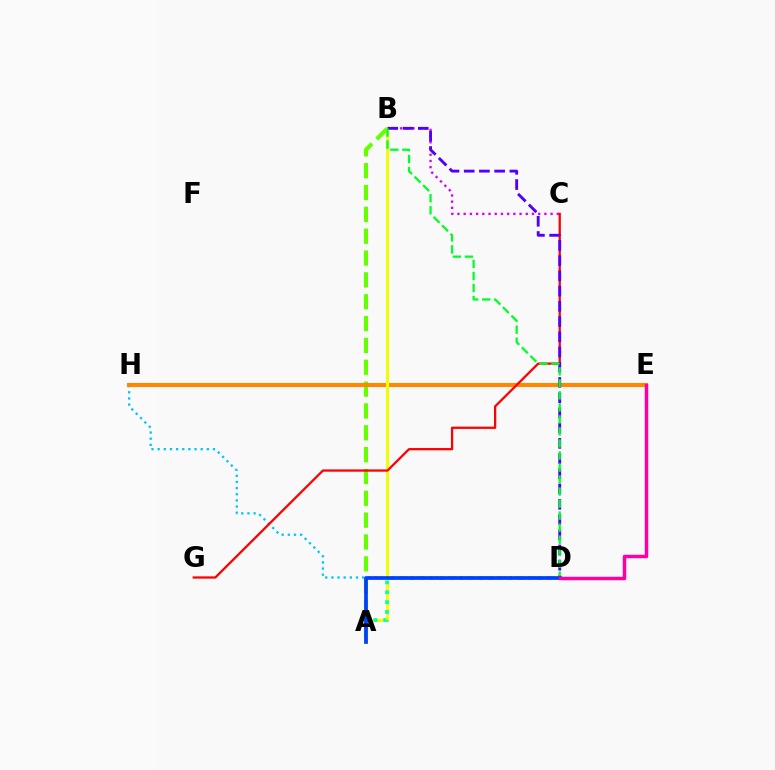{('B', 'C'): [{'color': '#d600ff', 'line_style': 'dotted', 'thickness': 1.69}], ('D', 'H'): [{'color': '#00c7ff', 'line_style': 'dotted', 'thickness': 1.67}], ('A', 'B'): [{'color': '#66ff00', 'line_style': 'dashed', 'thickness': 2.97}, {'color': '#eeff00', 'line_style': 'solid', 'thickness': 2.21}], ('E', 'H'): [{'color': '#ff8800', 'line_style': 'solid', 'thickness': 2.94}], ('C', 'G'): [{'color': '#ff0000', 'line_style': 'solid', 'thickness': 1.63}], ('B', 'D'): [{'color': '#4f00ff', 'line_style': 'dashed', 'thickness': 2.07}, {'color': '#00ff27', 'line_style': 'dashed', 'thickness': 1.63}], ('A', 'D'): [{'color': '#00ffaf', 'line_style': 'dotted', 'thickness': 2.67}, {'color': '#003fff', 'line_style': 'solid', 'thickness': 2.67}], ('D', 'E'): [{'color': '#ff00a0', 'line_style': 'solid', 'thickness': 2.5}]}